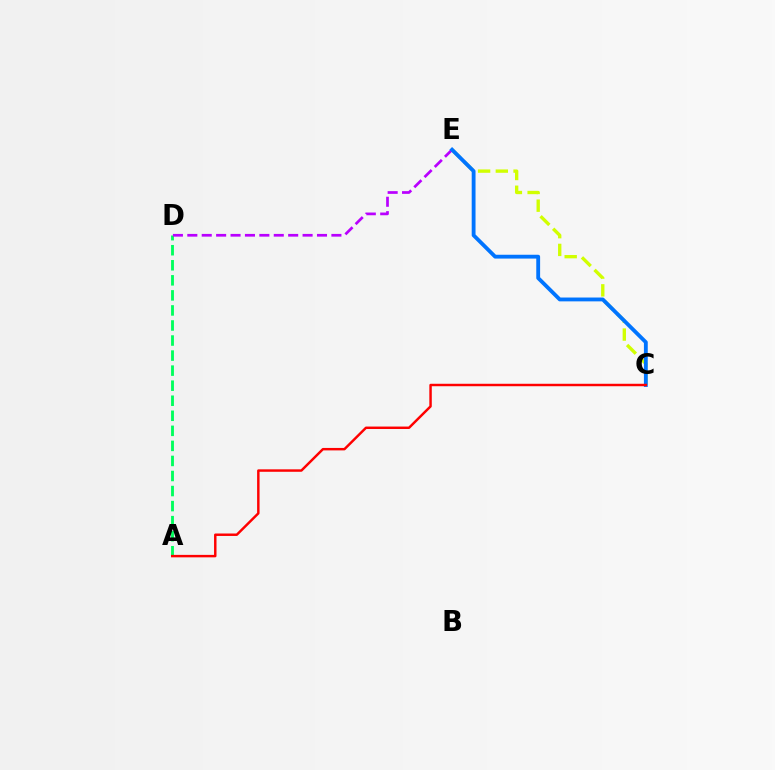{('A', 'D'): [{'color': '#00ff5c', 'line_style': 'dashed', 'thickness': 2.04}], ('C', 'E'): [{'color': '#d1ff00', 'line_style': 'dashed', 'thickness': 2.41}, {'color': '#0074ff', 'line_style': 'solid', 'thickness': 2.76}], ('D', 'E'): [{'color': '#b900ff', 'line_style': 'dashed', 'thickness': 1.96}], ('A', 'C'): [{'color': '#ff0000', 'line_style': 'solid', 'thickness': 1.77}]}